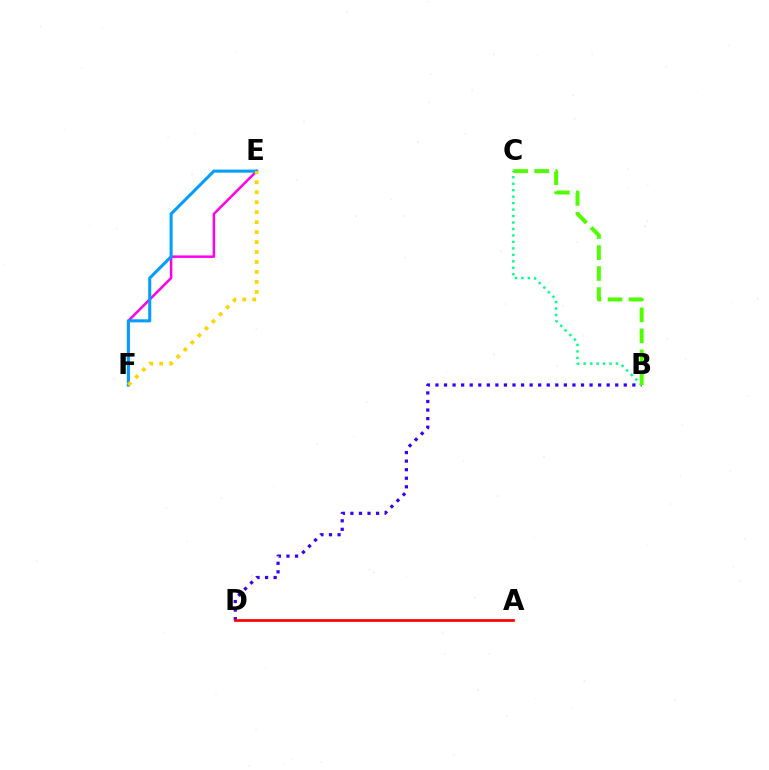{('E', 'F'): [{'color': '#ff00ed', 'line_style': 'solid', 'thickness': 1.81}, {'color': '#009eff', 'line_style': 'solid', 'thickness': 2.19}, {'color': '#ffd500', 'line_style': 'dotted', 'thickness': 2.71}], ('B', 'D'): [{'color': '#3700ff', 'line_style': 'dotted', 'thickness': 2.33}], ('A', 'D'): [{'color': '#ff0000', 'line_style': 'solid', 'thickness': 1.95}], ('B', 'C'): [{'color': '#00ff86', 'line_style': 'dotted', 'thickness': 1.76}, {'color': '#4fff00', 'line_style': 'dashed', 'thickness': 2.86}]}